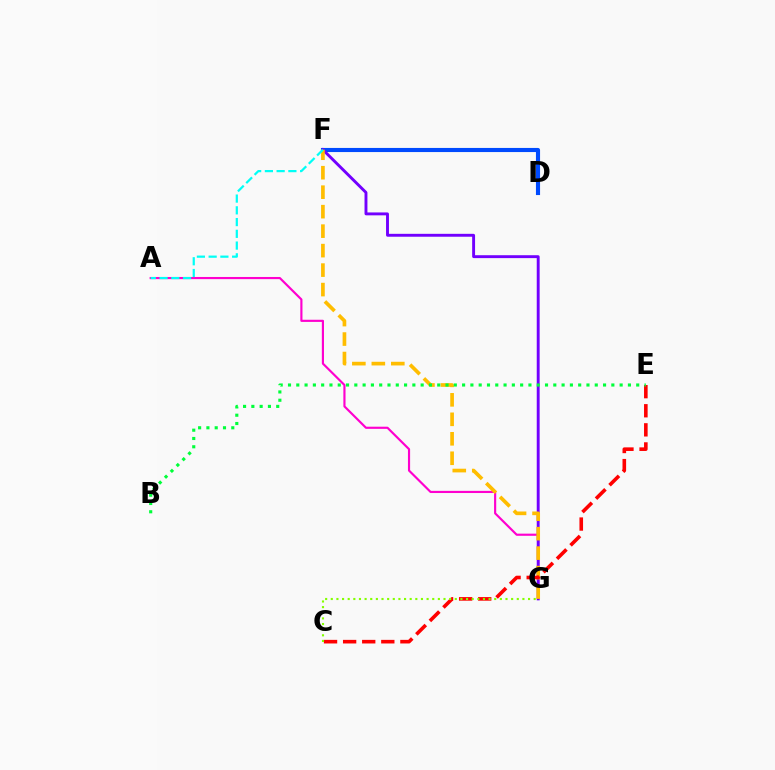{('A', 'G'): [{'color': '#ff00cf', 'line_style': 'solid', 'thickness': 1.55}], ('D', 'F'): [{'color': '#004bff', 'line_style': 'solid', 'thickness': 2.97}], ('F', 'G'): [{'color': '#7200ff', 'line_style': 'solid', 'thickness': 2.09}, {'color': '#ffbd00', 'line_style': 'dashed', 'thickness': 2.65}], ('C', 'E'): [{'color': '#ff0000', 'line_style': 'dashed', 'thickness': 2.59}], ('A', 'F'): [{'color': '#00fff6', 'line_style': 'dashed', 'thickness': 1.6}], ('B', 'E'): [{'color': '#00ff39', 'line_style': 'dotted', 'thickness': 2.25}], ('C', 'G'): [{'color': '#84ff00', 'line_style': 'dotted', 'thickness': 1.53}]}